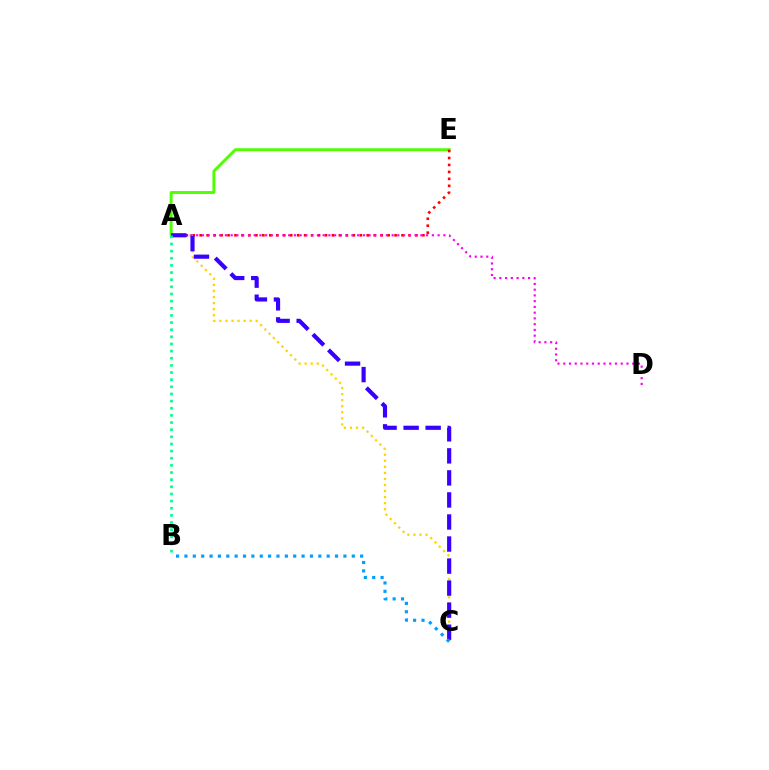{('A', 'C'): [{'color': '#ffd500', 'line_style': 'dotted', 'thickness': 1.65}, {'color': '#3700ff', 'line_style': 'dashed', 'thickness': 2.99}], ('A', 'E'): [{'color': '#4fff00', 'line_style': 'solid', 'thickness': 2.12}, {'color': '#ff0000', 'line_style': 'dotted', 'thickness': 1.89}], ('A', 'D'): [{'color': '#ff00ed', 'line_style': 'dotted', 'thickness': 1.56}], ('A', 'B'): [{'color': '#00ff86', 'line_style': 'dotted', 'thickness': 1.94}], ('B', 'C'): [{'color': '#009eff', 'line_style': 'dotted', 'thickness': 2.27}]}